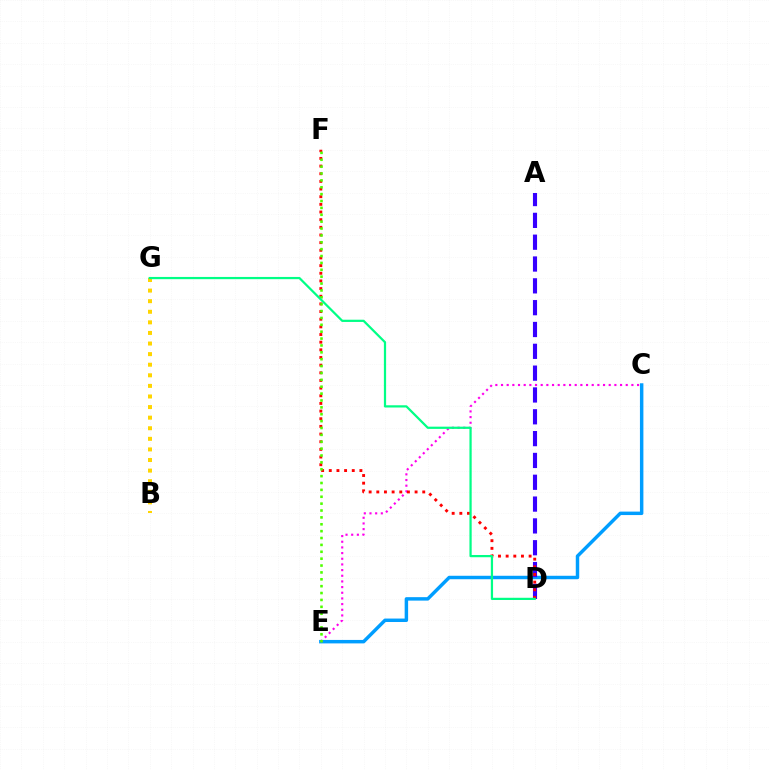{('C', 'E'): [{'color': '#009eff', 'line_style': 'solid', 'thickness': 2.49}, {'color': '#ff00ed', 'line_style': 'dotted', 'thickness': 1.54}], ('A', 'D'): [{'color': '#3700ff', 'line_style': 'dashed', 'thickness': 2.96}], ('B', 'G'): [{'color': '#ffd500', 'line_style': 'dotted', 'thickness': 2.88}], ('D', 'F'): [{'color': '#ff0000', 'line_style': 'dotted', 'thickness': 2.08}], ('E', 'F'): [{'color': '#4fff00', 'line_style': 'dotted', 'thickness': 1.87}], ('D', 'G'): [{'color': '#00ff86', 'line_style': 'solid', 'thickness': 1.61}]}